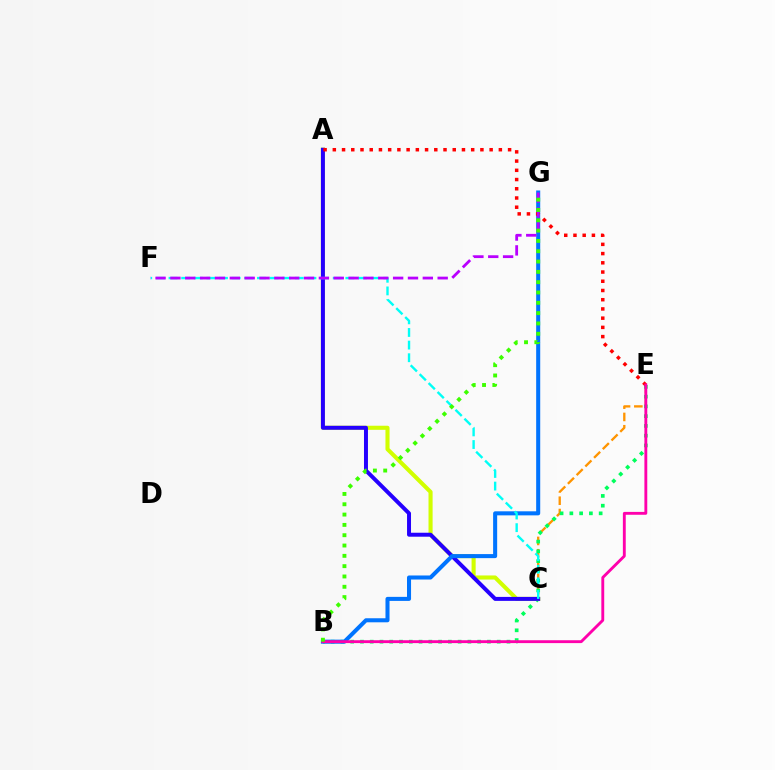{('C', 'E'): [{'color': '#ff9400', 'line_style': 'dashed', 'thickness': 1.67}], ('B', 'E'): [{'color': '#00ff5c', 'line_style': 'dotted', 'thickness': 2.65}, {'color': '#ff00ac', 'line_style': 'solid', 'thickness': 2.06}], ('A', 'C'): [{'color': '#d1ff00', 'line_style': 'solid', 'thickness': 2.94}, {'color': '#2500ff', 'line_style': 'solid', 'thickness': 2.86}], ('B', 'G'): [{'color': '#0074ff', 'line_style': 'solid', 'thickness': 2.91}, {'color': '#3dff00', 'line_style': 'dotted', 'thickness': 2.8}], ('A', 'E'): [{'color': '#ff0000', 'line_style': 'dotted', 'thickness': 2.51}], ('C', 'F'): [{'color': '#00fff6', 'line_style': 'dashed', 'thickness': 1.72}], ('F', 'G'): [{'color': '#b900ff', 'line_style': 'dashed', 'thickness': 2.02}]}